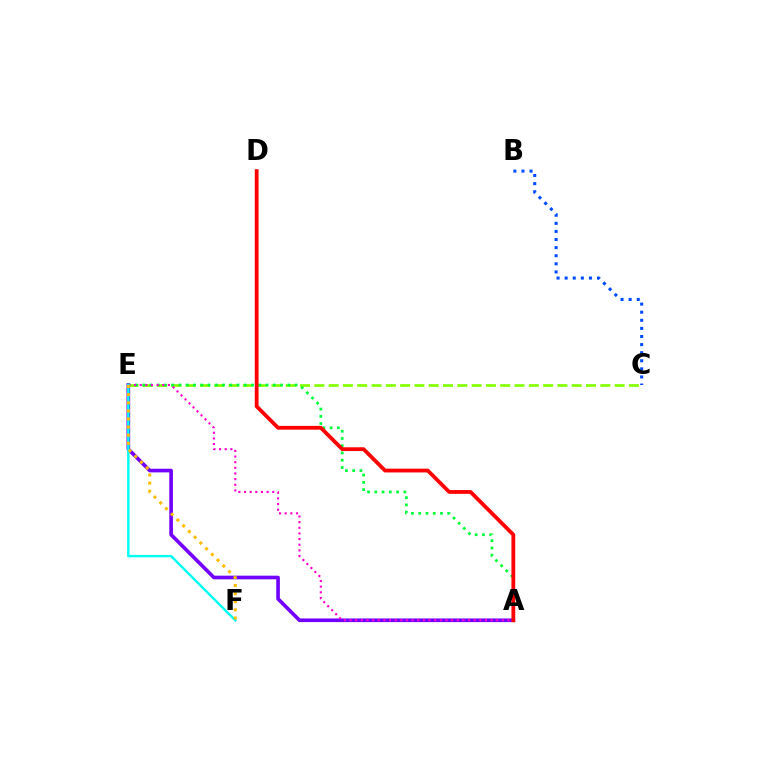{('B', 'C'): [{'color': '#004bff', 'line_style': 'dotted', 'thickness': 2.2}], ('A', 'E'): [{'color': '#7200ff', 'line_style': 'solid', 'thickness': 2.62}, {'color': '#00ff39', 'line_style': 'dotted', 'thickness': 1.97}, {'color': '#ff00cf', 'line_style': 'dotted', 'thickness': 1.53}], ('C', 'E'): [{'color': '#84ff00', 'line_style': 'dashed', 'thickness': 1.94}], ('A', 'D'): [{'color': '#ff0000', 'line_style': 'solid', 'thickness': 2.73}], ('E', 'F'): [{'color': '#00fff6', 'line_style': 'solid', 'thickness': 1.75}, {'color': '#ffbd00', 'line_style': 'dotted', 'thickness': 2.2}]}